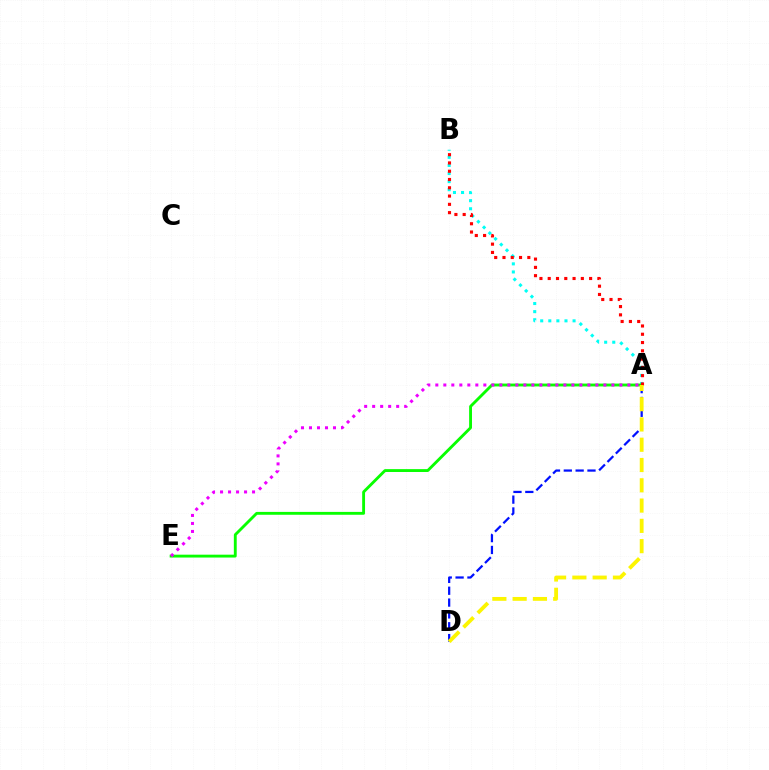{('A', 'B'): [{'color': '#00fff6', 'line_style': 'dotted', 'thickness': 2.2}, {'color': '#ff0000', 'line_style': 'dotted', 'thickness': 2.25}], ('A', 'E'): [{'color': '#08ff00', 'line_style': 'solid', 'thickness': 2.06}, {'color': '#ee00ff', 'line_style': 'dotted', 'thickness': 2.17}], ('A', 'D'): [{'color': '#0010ff', 'line_style': 'dashed', 'thickness': 1.61}, {'color': '#fcf500', 'line_style': 'dashed', 'thickness': 2.76}]}